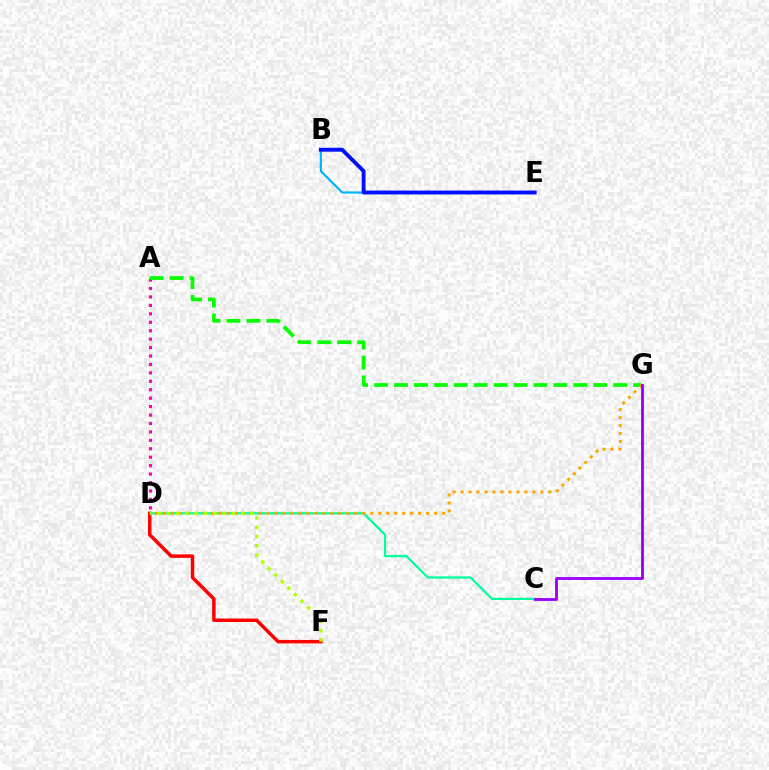{('A', 'D'): [{'color': '#ff00bd', 'line_style': 'dotted', 'thickness': 2.29}], ('C', 'D'): [{'color': '#00ff9d', 'line_style': 'solid', 'thickness': 1.61}], ('B', 'E'): [{'color': '#00b5ff', 'line_style': 'solid', 'thickness': 1.58}, {'color': '#0010ff', 'line_style': 'solid', 'thickness': 2.79}], ('A', 'G'): [{'color': '#08ff00', 'line_style': 'dashed', 'thickness': 2.71}], ('D', 'G'): [{'color': '#ffa500', 'line_style': 'dotted', 'thickness': 2.17}], ('D', 'F'): [{'color': '#ff0000', 'line_style': 'solid', 'thickness': 2.5}, {'color': '#b3ff00', 'line_style': 'dotted', 'thickness': 2.52}], ('C', 'G'): [{'color': '#9b00ff', 'line_style': 'solid', 'thickness': 2.06}]}